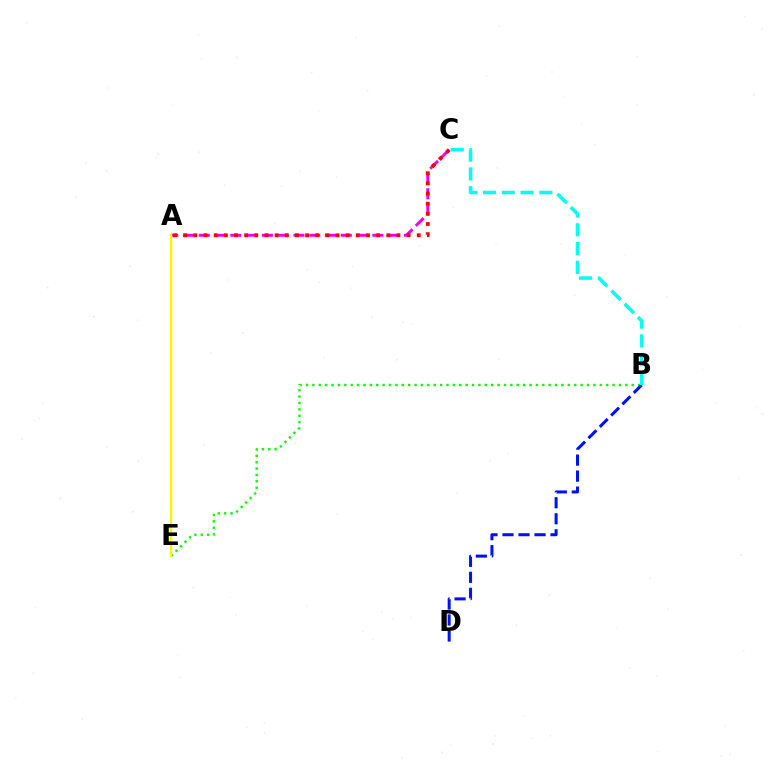{('B', 'E'): [{'color': '#08ff00', 'line_style': 'dotted', 'thickness': 1.74}], ('B', 'D'): [{'color': '#0010ff', 'line_style': 'dashed', 'thickness': 2.18}], ('A', 'C'): [{'color': '#ee00ff', 'line_style': 'dashed', 'thickness': 2.14}, {'color': '#ff0000', 'line_style': 'dotted', 'thickness': 2.76}], ('A', 'E'): [{'color': '#fcf500', 'line_style': 'solid', 'thickness': 1.75}], ('B', 'C'): [{'color': '#00fff6', 'line_style': 'dashed', 'thickness': 2.55}]}